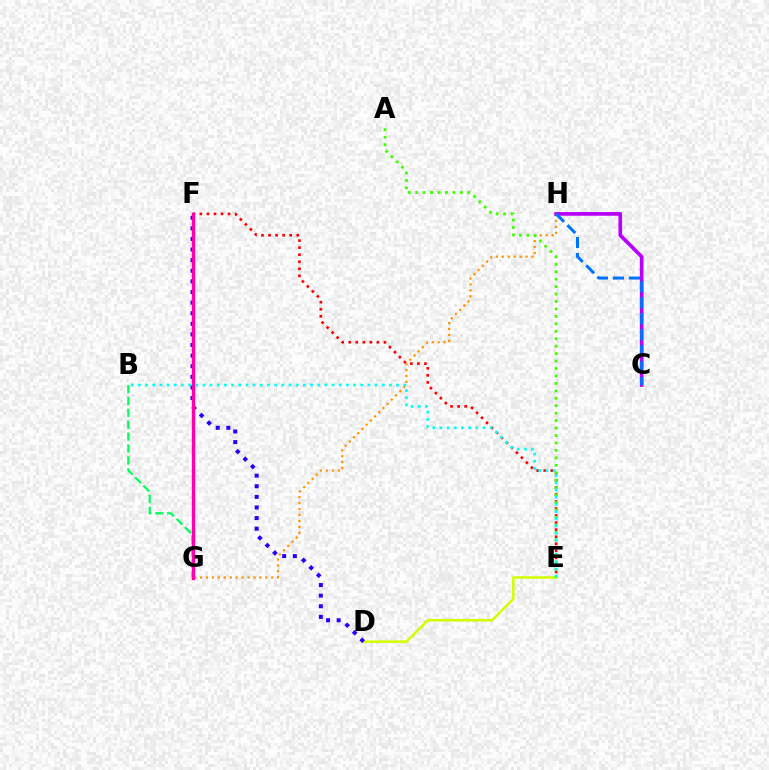{('E', 'F'): [{'color': '#ff0000', 'line_style': 'dotted', 'thickness': 1.91}], ('B', 'G'): [{'color': '#00ff5c', 'line_style': 'dashed', 'thickness': 1.61}], ('G', 'H'): [{'color': '#ff9400', 'line_style': 'dotted', 'thickness': 1.61}], ('D', 'E'): [{'color': '#d1ff00', 'line_style': 'solid', 'thickness': 1.83}], ('D', 'F'): [{'color': '#2500ff', 'line_style': 'dotted', 'thickness': 2.88}], ('C', 'H'): [{'color': '#b900ff', 'line_style': 'solid', 'thickness': 2.65}, {'color': '#0074ff', 'line_style': 'dashed', 'thickness': 2.17}], ('F', 'G'): [{'color': '#ff00ac', 'line_style': 'solid', 'thickness': 2.43}], ('A', 'E'): [{'color': '#3dff00', 'line_style': 'dotted', 'thickness': 2.02}], ('B', 'E'): [{'color': '#00fff6', 'line_style': 'dotted', 'thickness': 1.95}]}